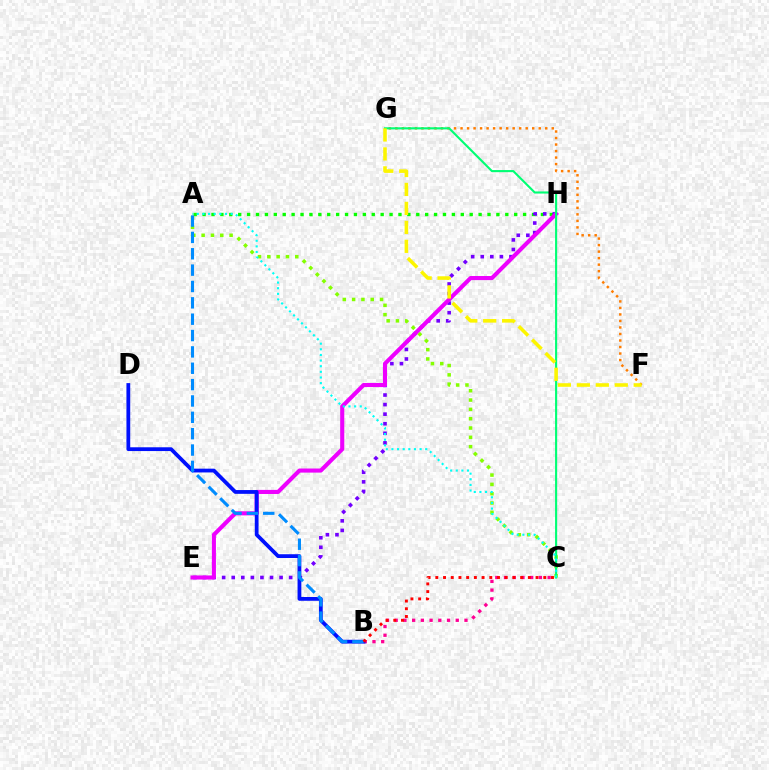{('A', 'H'): [{'color': '#08ff00', 'line_style': 'dotted', 'thickness': 2.42}], ('E', 'H'): [{'color': '#7200ff', 'line_style': 'dotted', 'thickness': 2.6}, {'color': '#ee00ff', 'line_style': 'solid', 'thickness': 2.94}], ('A', 'C'): [{'color': '#84ff00', 'line_style': 'dotted', 'thickness': 2.53}, {'color': '#00fff6', 'line_style': 'dotted', 'thickness': 1.53}], ('F', 'G'): [{'color': '#ff7c00', 'line_style': 'dotted', 'thickness': 1.77}, {'color': '#fcf500', 'line_style': 'dashed', 'thickness': 2.58}], ('C', 'G'): [{'color': '#00ff74', 'line_style': 'solid', 'thickness': 1.53}], ('B', 'C'): [{'color': '#ff0094', 'line_style': 'dotted', 'thickness': 2.37}, {'color': '#ff0000', 'line_style': 'dotted', 'thickness': 2.1}], ('B', 'D'): [{'color': '#0010ff', 'line_style': 'solid', 'thickness': 2.72}], ('A', 'B'): [{'color': '#008cff', 'line_style': 'dashed', 'thickness': 2.22}]}